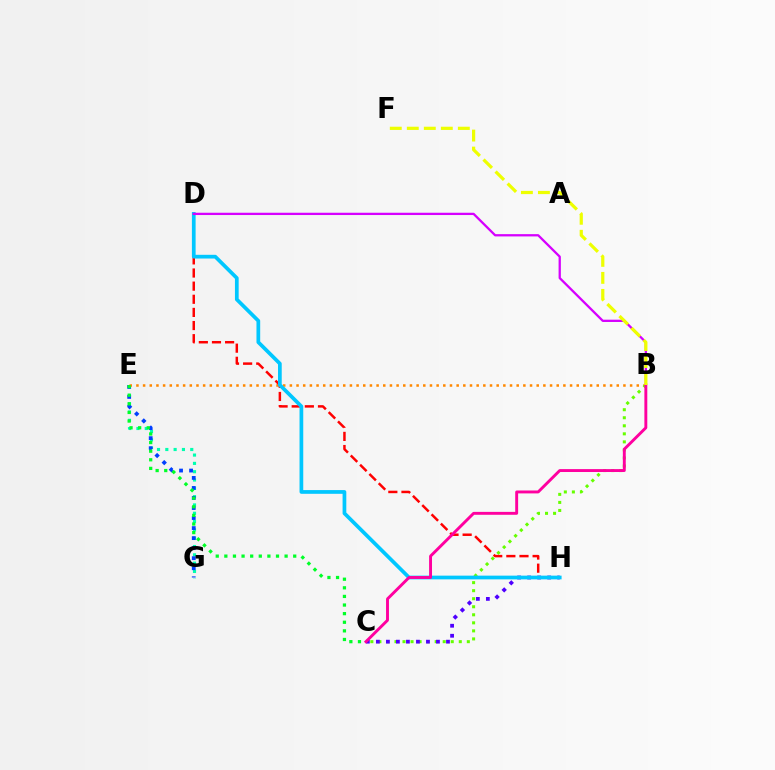{('E', 'G'): [{'color': '#00ffaf', 'line_style': 'dotted', 'thickness': 2.26}, {'color': '#003fff', 'line_style': 'dotted', 'thickness': 2.73}], ('B', 'E'): [{'color': '#ff8800', 'line_style': 'dotted', 'thickness': 1.81}], ('B', 'C'): [{'color': '#66ff00', 'line_style': 'dotted', 'thickness': 2.18}, {'color': '#ff00a0', 'line_style': 'solid', 'thickness': 2.09}], ('D', 'H'): [{'color': '#ff0000', 'line_style': 'dashed', 'thickness': 1.78}, {'color': '#00c7ff', 'line_style': 'solid', 'thickness': 2.68}], ('C', 'H'): [{'color': '#4f00ff', 'line_style': 'dotted', 'thickness': 2.72}], ('B', 'D'): [{'color': '#d600ff', 'line_style': 'solid', 'thickness': 1.64}], ('B', 'F'): [{'color': '#eeff00', 'line_style': 'dashed', 'thickness': 2.31}], ('C', 'E'): [{'color': '#00ff27', 'line_style': 'dotted', 'thickness': 2.34}]}